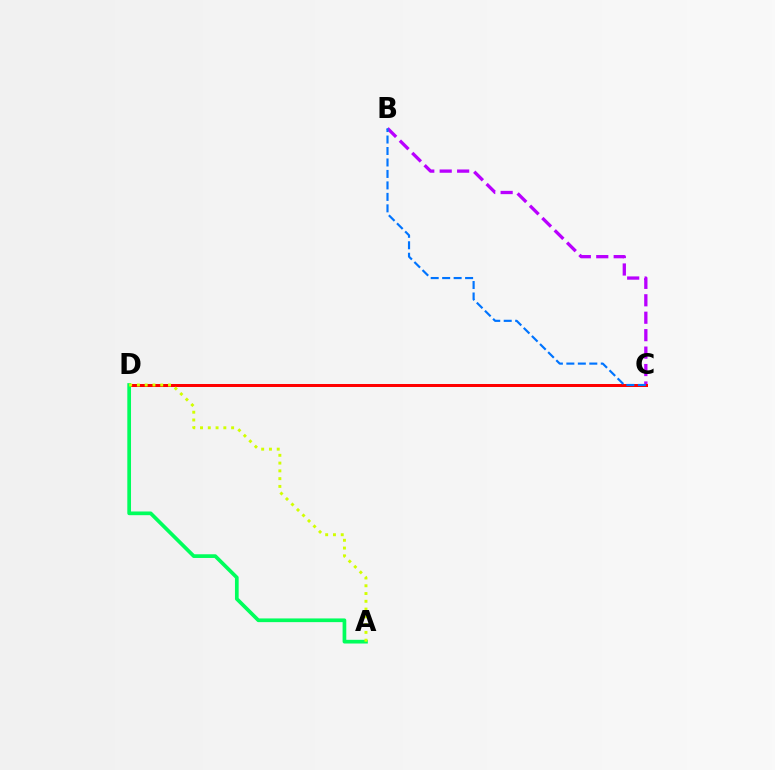{('B', 'C'): [{'color': '#b900ff', 'line_style': 'dashed', 'thickness': 2.37}, {'color': '#0074ff', 'line_style': 'dashed', 'thickness': 1.56}], ('C', 'D'): [{'color': '#ff0000', 'line_style': 'solid', 'thickness': 2.15}], ('A', 'D'): [{'color': '#00ff5c', 'line_style': 'solid', 'thickness': 2.66}, {'color': '#d1ff00', 'line_style': 'dotted', 'thickness': 2.11}]}